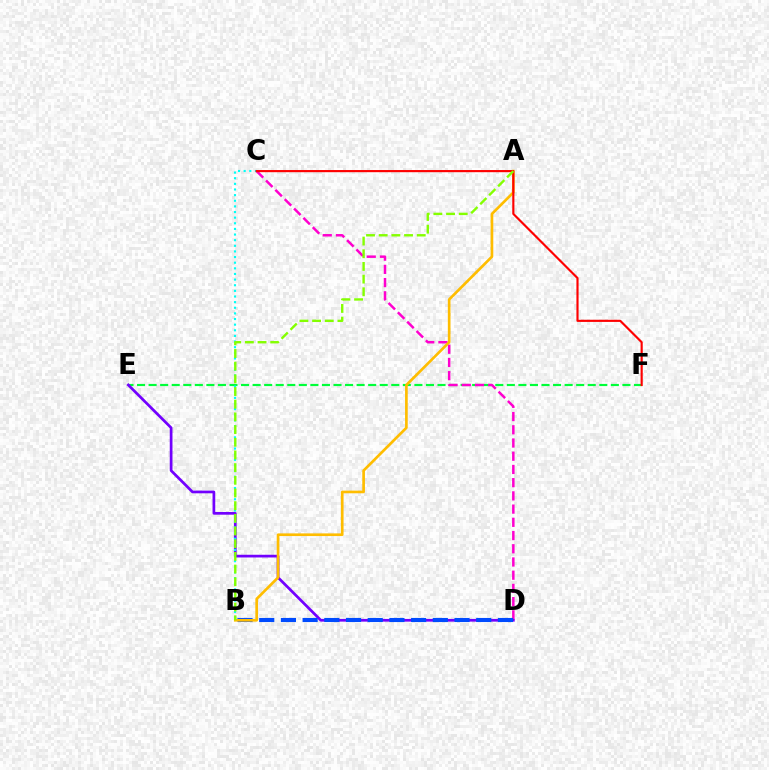{('E', 'F'): [{'color': '#00ff39', 'line_style': 'dashed', 'thickness': 1.57}], ('C', 'D'): [{'color': '#ff00cf', 'line_style': 'dashed', 'thickness': 1.8}], ('D', 'E'): [{'color': '#7200ff', 'line_style': 'solid', 'thickness': 1.96}], ('B', 'D'): [{'color': '#004bff', 'line_style': 'dashed', 'thickness': 2.95}], ('A', 'B'): [{'color': '#ffbd00', 'line_style': 'solid', 'thickness': 1.92}, {'color': '#84ff00', 'line_style': 'dashed', 'thickness': 1.72}], ('B', 'C'): [{'color': '#00fff6', 'line_style': 'dotted', 'thickness': 1.53}], ('C', 'F'): [{'color': '#ff0000', 'line_style': 'solid', 'thickness': 1.55}]}